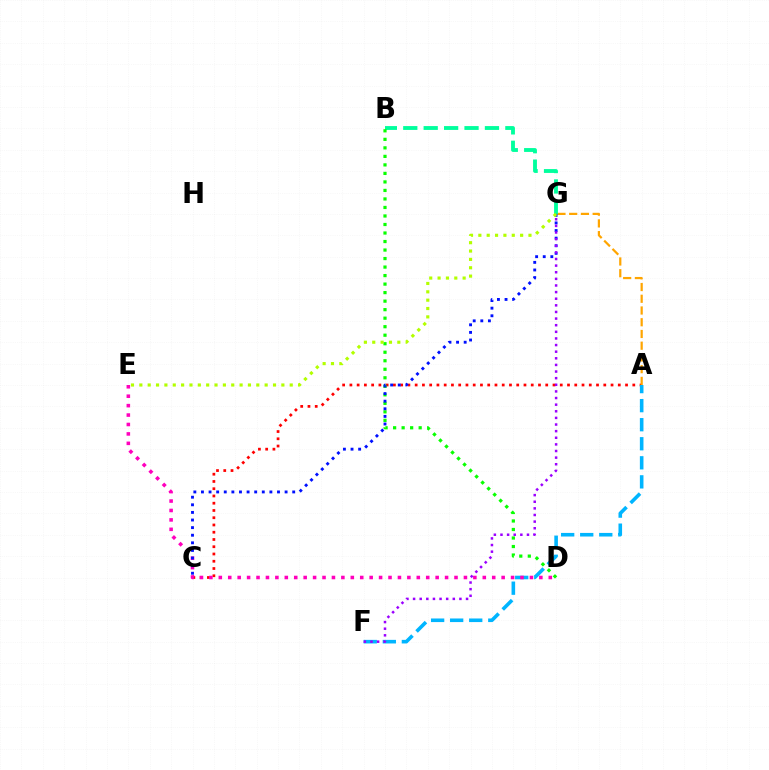{('A', 'C'): [{'color': '#ff0000', 'line_style': 'dotted', 'thickness': 1.97}], ('A', 'G'): [{'color': '#ffa500', 'line_style': 'dashed', 'thickness': 1.59}], ('A', 'F'): [{'color': '#00b5ff', 'line_style': 'dashed', 'thickness': 2.59}], ('B', 'G'): [{'color': '#00ff9d', 'line_style': 'dashed', 'thickness': 2.77}], ('D', 'E'): [{'color': '#ff00bd', 'line_style': 'dotted', 'thickness': 2.56}], ('B', 'D'): [{'color': '#08ff00', 'line_style': 'dotted', 'thickness': 2.31}], ('C', 'G'): [{'color': '#0010ff', 'line_style': 'dotted', 'thickness': 2.07}], ('F', 'G'): [{'color': '#9b00ff', 'line_style': 'dotted', 'thickness': 1.8}], ('E', 'G'): [{'color': '#b3ff00', 'line_style': 'dotted', 'thickness': 2.27}]}